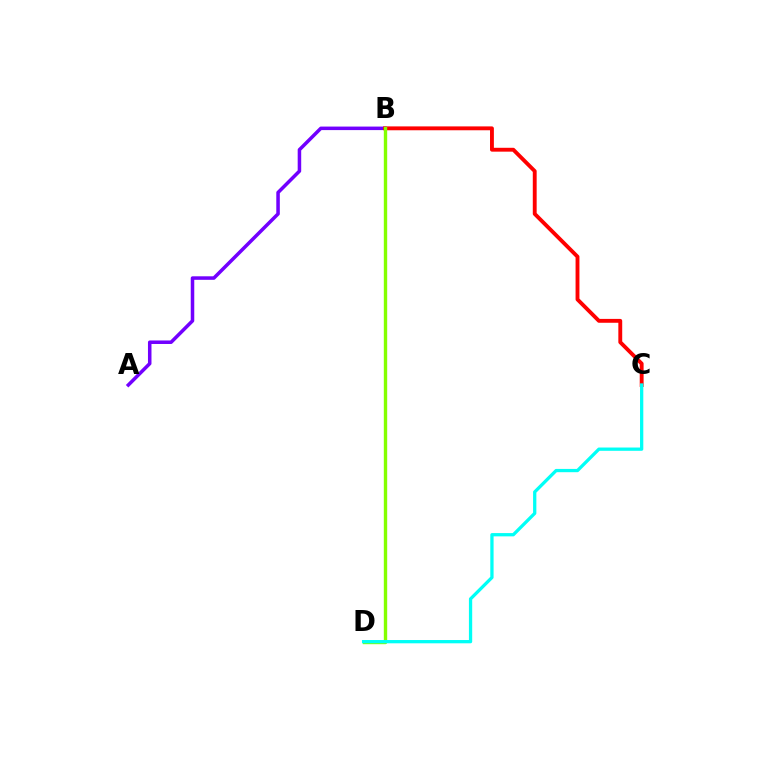{('A', 'B'): [{'color': '#7200ff', 'line_style': 'solid', 'thickness': 2.53}], ('B', 'C'): [{'color': '#ff0000', 'line_style': 'solid', 'thickness': 2.78}], ('B', 'D'): [{'color': '#84ff00', 'line_style': 'solid', 'thickness': 2.43}], ('C', 'D'): [{'color': '#00fff6', 'line_style': 'solid', 'thickness': 2.36}]}